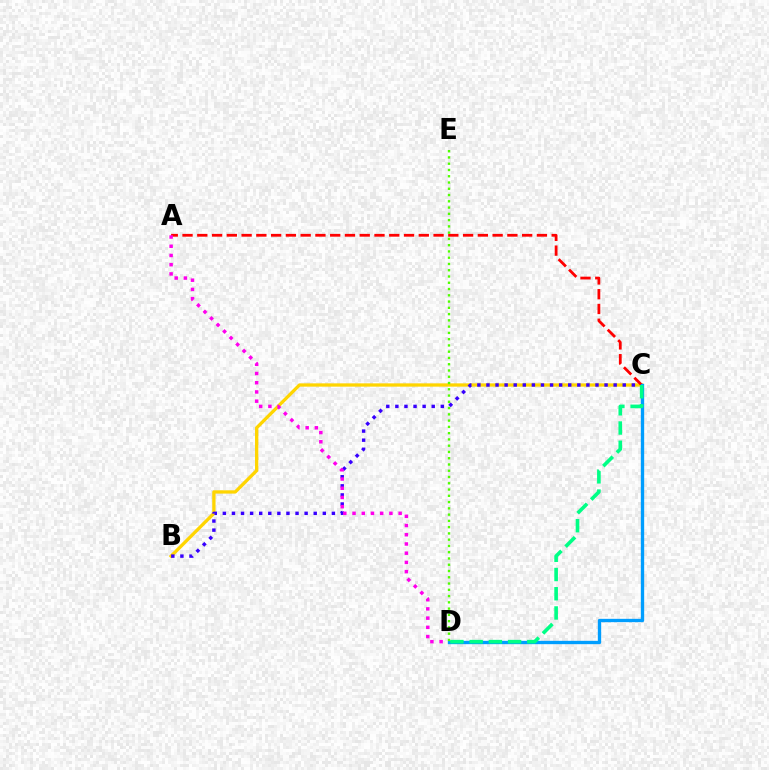{('B', 'C'): [{'color': '#ffd500', 'line_style': 'solid', 'thickness': 2.37}, {'color': '#3700ff', 'line_style': 'dotted', 'thickness': 2.47}], ('A', 'C'): [{'color': '#ff0000', 'line_style': 'dashed', 'thickness': 2.01}], ('A', 'D'): [{'color': '#ff00ed', 'line_style': 'dotted', 'thickness': 2.51}], ('C', 'D'): [{'color': '#009eff', 'line_style': 'solid', 'thickness': 2.4}, {'color': '#00ff86', 'line_style': 'dashed', 'thickness': 2.61}], ('D', 'E'): [{'color': '#4fff00', 'line_style': 'dotted', 'thickness': 1.7}]}